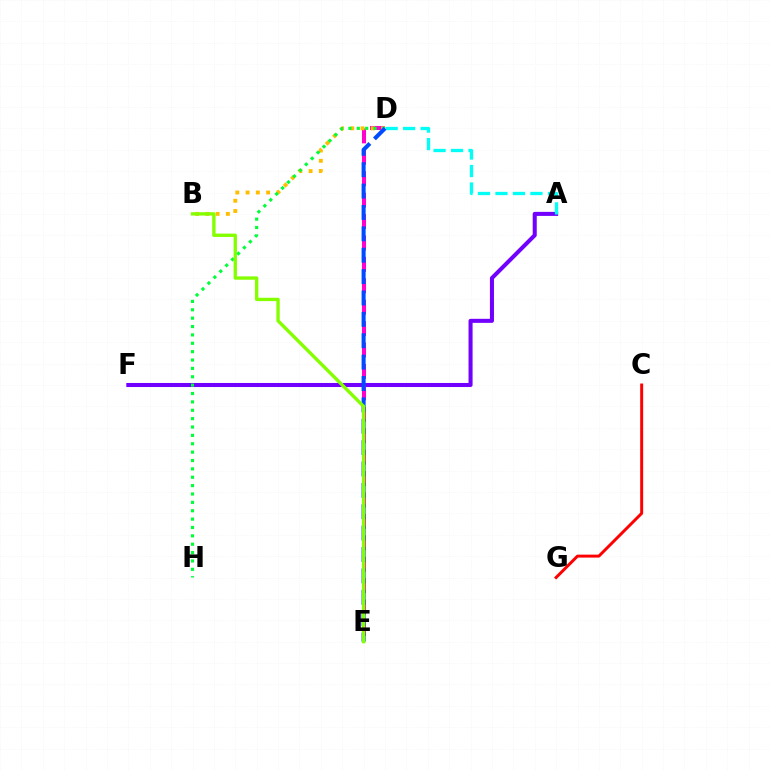{('C', 'G'): [{'color': '#ff0000', 'line_style': 'solid', 'thickness': 2.13}], ('A', 'F'): [{'color': '#7200ff', 'line_style': 'solid', 'thickness': 2.91}], ('D', 'E'): [{'color': '#ff00cf', 'line_style': 'dashed', 'thickness': 2.91}, {'color': '#004bff', 'line_style': 'dashed', 'thickness': 2.9}], ('A', 'D'): [{'color': '#00fff6', 'line_style': 'dashed', 'thickness': 2.37}], ('B', 'D'): [{'color': '#ffbd00', 'line_style': 'dotted', 'thickness': 2.79}], ('D', 'H'): [{'color': '#00ff39', 'line_style': 'dotted', 'thickness': 2.27}], ('B', 'E'): [{'color': '#84ff00', 'line_style': 'solid', 'thickness': 2.41}]}